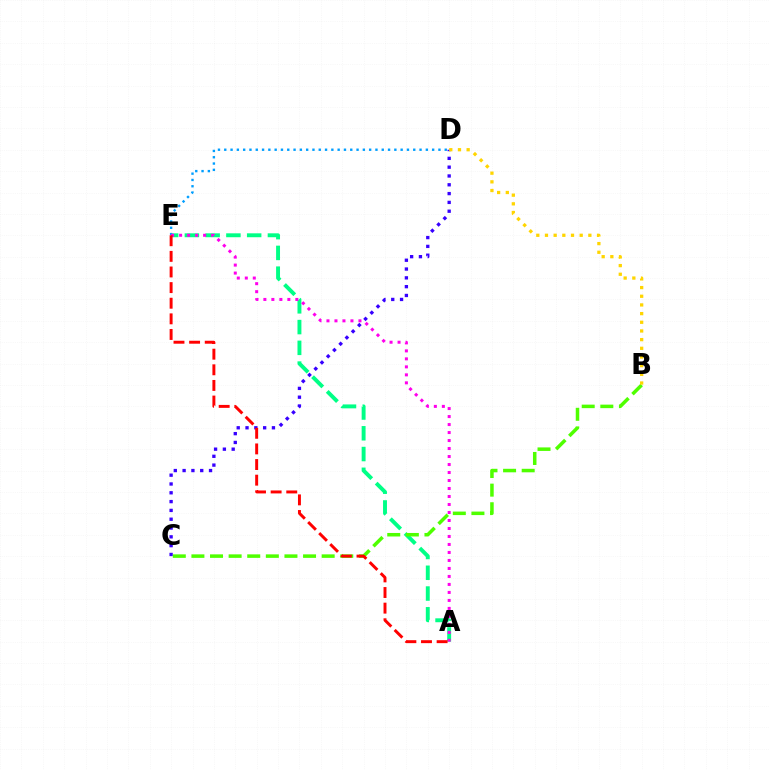{('C', 'D'): [{'color': '#3700ff', 'line_style': 'dotted', 'thickness': 2.39}], ('A', 'E'): [{'color': '#00ff86', 'line_style': 'dashed', 'thickness': 2.82}, {'color': '#ff00ed', 'line_style': 'dotted', 'thickness': 2.17}, {'color': '#ff0000', 'line_style': 'dashed', 'thickness': 2.12}], ('B', 'C'): [{'color': '#4fff00', 'line_style': 'dashed', 'thickness': 2.53}], ('D', 'E'): [{'color': '#009eff', 'line_style': 'dotted', 'thickness': 1.71}], ('B', 'D'): [{'color': '#ffd500', 'line_style': 'dotted', 'thickness': 2.36}]}